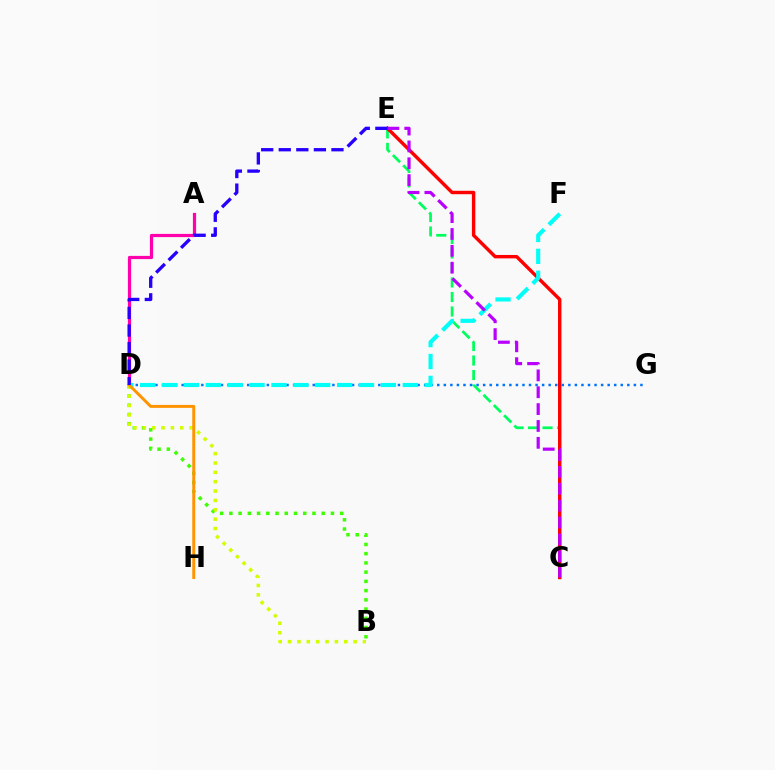{('A', 'D'): [{'color': '#ff00ac', 'line_style': 'solid', 'thickness': 2.31}], ('C', 'E'): [{'color': '#00ff5c', 'line_style': 'dashed', 'thickness': 1.97}, {'color': '#ff0000', 'line_style': 'solid', 'thickness': 2.46}, {'color': '#b900ff', 'line_style': 'dashed', 'thickness': 2.29}], ('D', 'G'): [{'color': '#0074ff', 'line_style': 'dotted', 'thickness': 1.78}], ('B', 'D'): [{'color': '#3dff00', 'line_style': 'dotted', 'thickness': 2.51}, {'color': '#d1ff00', 'line_style': 'dotted', 'thickness': 2.54}], ('D', 'F'): [{'color': '#00fff6', 'line_style': 'dashed', 'thickness': 2.97}], ('D', 'H'): [{'color': '#ff9400', 'line_style': 'solid', 'thickness': 2.12}], ('D', 'E'): [{'color': '#2500ff', 'line_style': 'dashed', 'thickness': 2.39}]}